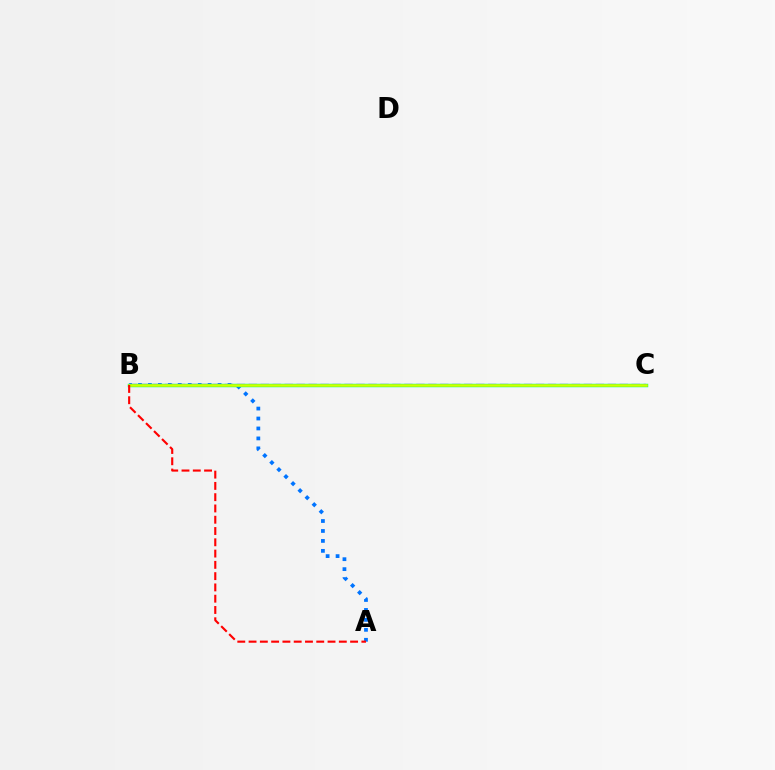{('A', 'B'): [{'color': '#0074ff', 'line_style': 'dotted', 'thickness': 2.7}, {'color': '#ff0000', 'line_style': 'dashed', 'thickness': 1.53}], ('B', 'C'): [{'color': '#b900ff', 'line_style': 'dashed', 'thickness': 1.63}, {'color': '#00ff5c', 'line_style': 'solid', 'thickness': 2.47}, {'color': '#d1ff00', 'line_style': 'solid', 'thickness': 1.82}]}